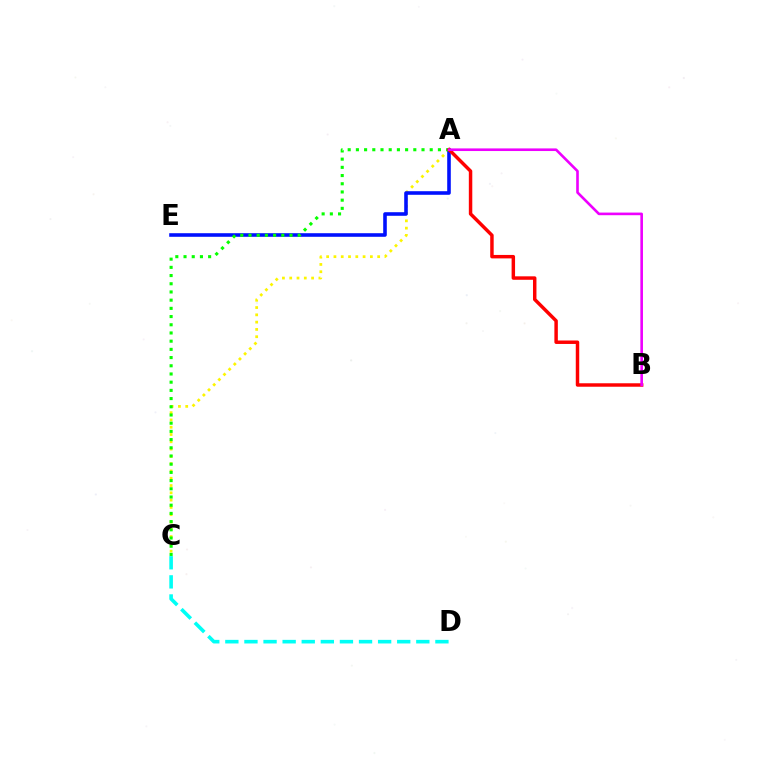{('A', 'C'): [{'color': '#fcf500', 'line_style': 'dotted', 'thickness': 1.98}, {'color': '#08ff00', 'line_style': 'dotted', 'thickness': 2.23}], ('A', 'E'): [{'color': '#0010ff', 'line_style': 'solid', 'thickness': 2.58}], ('C', 'D'): [{'color': '#00fff6', 'line_style': 'dashed', 'thickness': 2.59}], ('A', 'B'): [{'color': '#ff0000', 'line_style': 'solid', 'thickness': 2.49}, {'color': '#ee00ff', 'line_style': 'solid', 'thickness': 1.89}]}